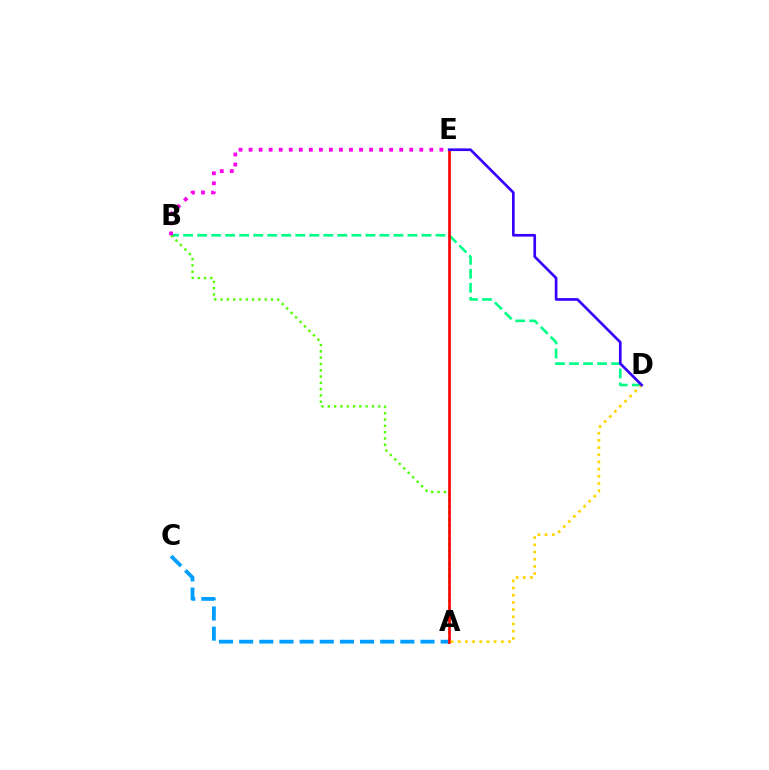{('A', 'C'): [{'color': '#009eff', 'line_style': 'dashed', 'thickness': 2.74}], ('B', 'D'): [{'color': '#00ff86', 'line_style': 'dashed', 'thickness': 1.9}], ('A', 'B'): [{'color': '#4fff00', 'line_style': 'dotted', 'thickness': 1.71}], ('B', 'E'): [{'color': '#ff00ed', 'line_style': 'dotted', 'thickness': 2.73}], ('A', 'E'): [{'color': '#ff0000', 'line_style': 'solid', 'thickness': 1.92}], ('A', 'D'): [{'color': '#ffd500', 'line_style': 'dotted', 'thickness': 1.95}], ('D', 'E'): [{'color': '#3700ff', 'line_style': 'solid', 'thickness': 1.93}]}